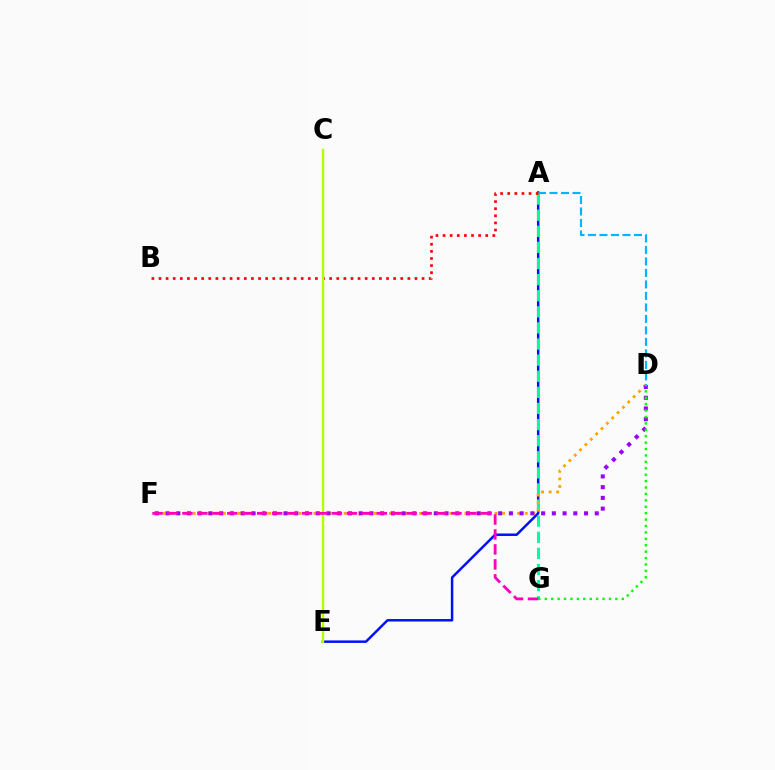{('A', 'E'): [{'color': '#0010ff', 'line_style': 'solid', 'thickness': 1.79}], ('A', 'G'): [{'color': '#00ff9d', 'line_style': 'dashed', 'thickness': 2.19}], ('D', 'F'): [{'color': '#ffa500', 'line_style': 'dotted', 'thickness': 2.05}, {'color': '#9b00ff', 'line_style': 'dotted', 'thickness': 2.92}], ('A', 'D'): [{'color': '#00b5ff', 'line_style': 'dashed', 'thickness': 1.56}], ('A', 'B'): [{'color': '#ff0000', 'line_style': 'dotted', 'thickness': 1.93}], ('D', 'G'): [{'color': '#08ff00', 'line_style': 'dotted', 'thickness': 1.74}], ('C', 'E'): [{'color': '#b3ff00', 'line_style': 'solid', 'thickness': 1.69}], ('F', 'G'): [{'color': '#ff00bd', 'line_style': 'dashed', 'thickness': 2.03}]}